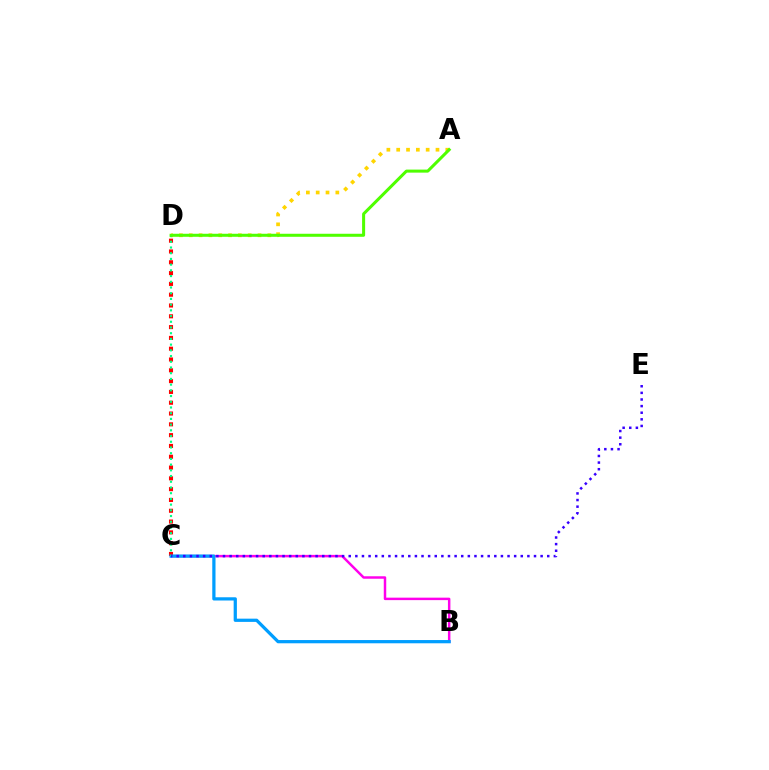{('A', 'D'): [{'color': '#ffd500', 'line_style': 'dotted', 'thickness': 2.67}, {'color': '#4fff00', 'line_style': 'solid', 'thickness': 2.18}], ('B', 'C'): [{'color': '#ff00ed', 'line_style': 'solid', 'thickness': 1.78}, {'color': '#009eff', 'line_style': 'solid', 'thickness': 2.33}], ('C', 'D'): [{'color': '#ff0000', 'line_style': 'dotted', 'thickness': 2.94}, {'color': '#00ff86', 'line_style': 'dotted', 'thickness': 1.55}], ('C', 'E'): [{'color': '#3700ff', 'line_style': 'dotted', 'thickness': 1.8}]}